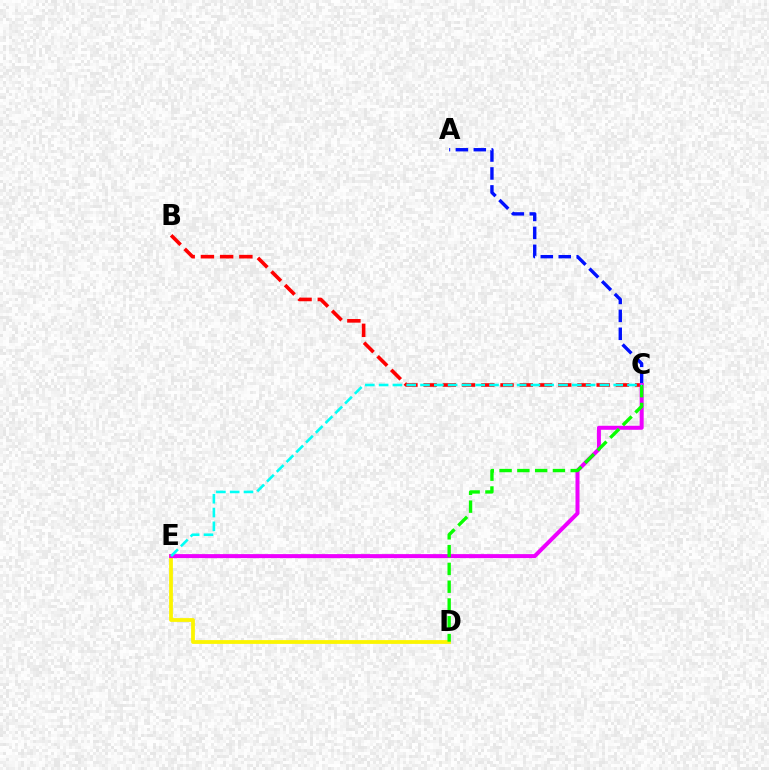{('B', 'C'): [{'color': '#ff0000', 'line_style': 'dashed', 'thickness': 2.61}], ('D', 'E'): [{'color': '#fcf500', 'line_style': 'solid', 'thickness': 2.72}], ('A', 'C'): [{'color': '#0010ff', 'line_style': 'dashed', 'thickness': 2.44}], ('C', 'E'): [{'color': '#ee00ff', 'line_style': 'solid', 'thickness': 2.88}, {'color': '#00fff6', 'line_style': 'dashed', 'thickness': 1.87}], ('C', 'D'): [{'color': '#08ff00', 'line_style': 'dashed', 'thickness': 2.42}]}